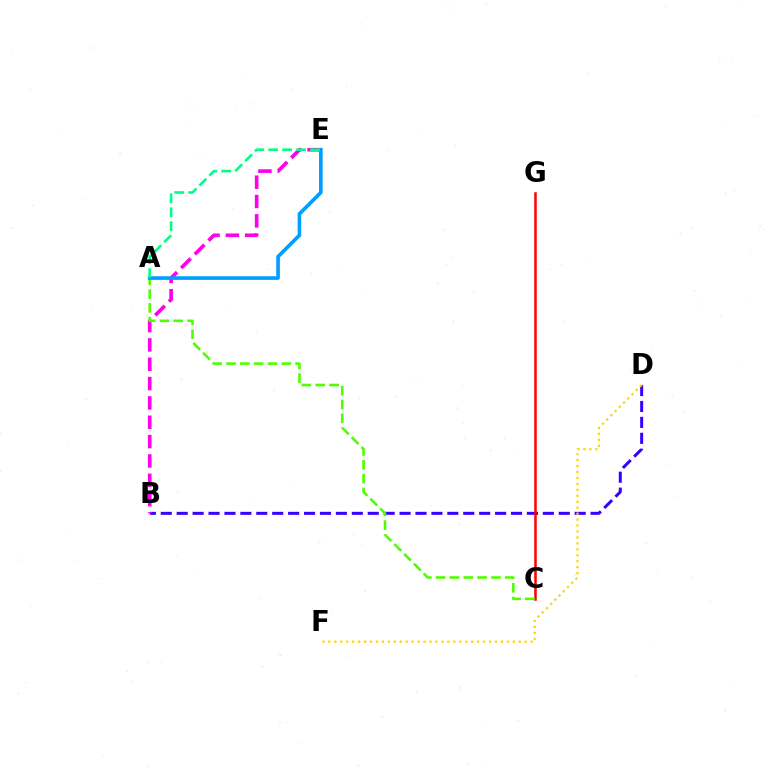{('B', 'D'): [{'color': '#3700ff', 'line_style': 'dashed', 'thickness': 2.16}], ('B', 'E'): [{'color': '#ff00ed', 'line_style': 'dashed', 'thickness': 2.63}], ('C', 'G'): [{'color': '#ff0000', 'line_style': 'solid', 'thickness': 1.81}], ('A', 'C'): [{'color': '#4fff00', 'line_style': 'dashed', 'thickness': 1.88}], ('A', 'E'): [{'color': '#009eff', 'line_style': 'solid', 'thickness': 2.62}, {'color': '#00ff86', 'line_style': 'dashed', 'thickness': 1.9}], ('D', 'F'): [{'color': '#ffd500', 'line_style': 'dotted', 'thickness': 1.62}]}